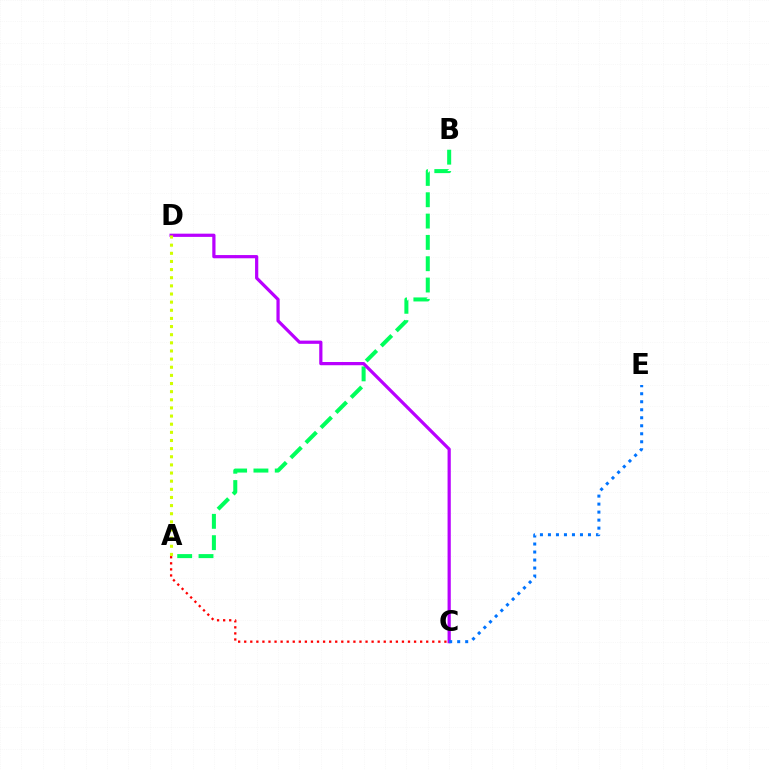{('A', 'C'): [{'color': '#ff0000', 'line_style': 'dotted', 'thickness': 1.65}], ('A', 'B'): [{'color': '#00ff5c', 'line_style': 'dashed', 'thickness': 2.9}], ('C', 'D'): [{'color': '#b900ff', 'line_style': 'solid', 'thickness': 2.32}], ('A', 'D'): [{'color': '#d1ff00', 'line_style': 'dotted', 'thickness': 2.21}], ('C', 'E'): [{'color': '#0074ff', 'line_style': 'dotted', 'thickness': 2.18}]}